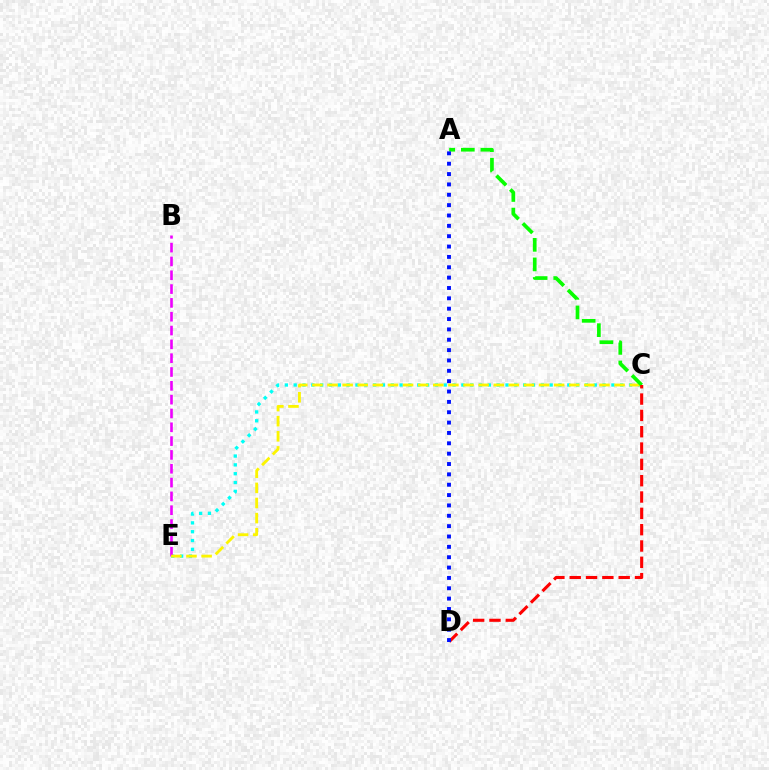{('C', 'E'): [{'color': '#00fff6', 'line_style': 'dotted', 'thickness': 2.4}, {'color': '#fcf500', 'line_style': 'dashed', 'thickness': 2.05}], ('B', 'E'): [{'color': '#ee00ff', 'line_style': 'dashed', 'thickness': 1.88}], ('A', 'C'): [{'color': '#08ff00', 'line_style': 'dashed', 'thickness': 2.66}], ('C', 'D'): [{'color': '#ff0000', 'line_style': 'dashed', 'thickness': 2.22}], ('A', 'D'): [{'color': '#0010ff', 'line_style': 'dotted', 'thickness': 2.81}]}